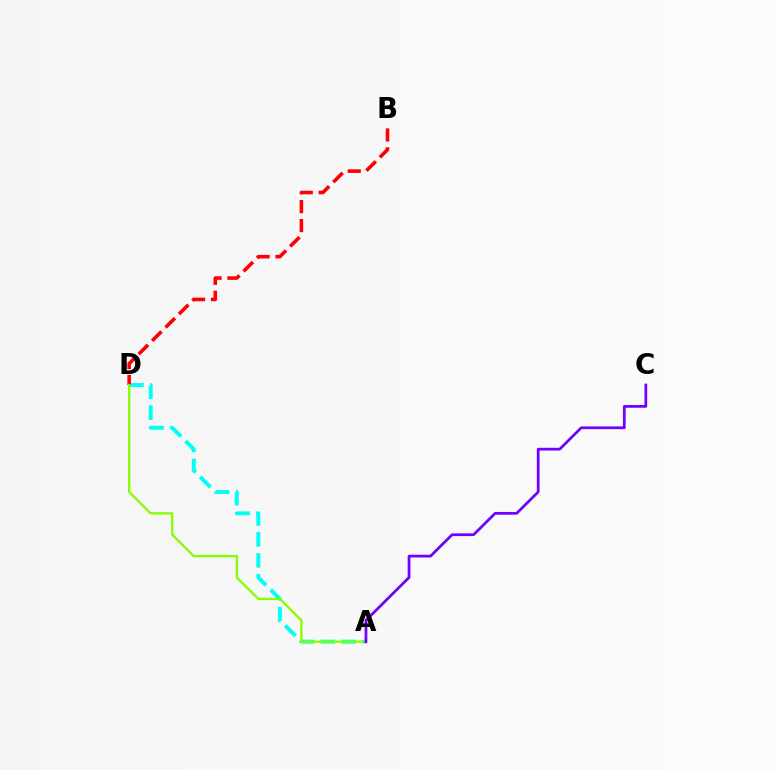{('A', 'D'): [{'color': '#00fff6', 'line_style': 'dashed', 'thickness': 2.84}, {'color': '#84ff00', 'line_style': 'solid', 'thickness': 1.66}], ('B', 'D'): [{'color': '#ff0000', 'line_style': 'dashed', 'thickness': 2.57}], ('A', 'C'): [{'color': '#7200ff', 'line_style': 'solid', 'thickness': 1.98}]}